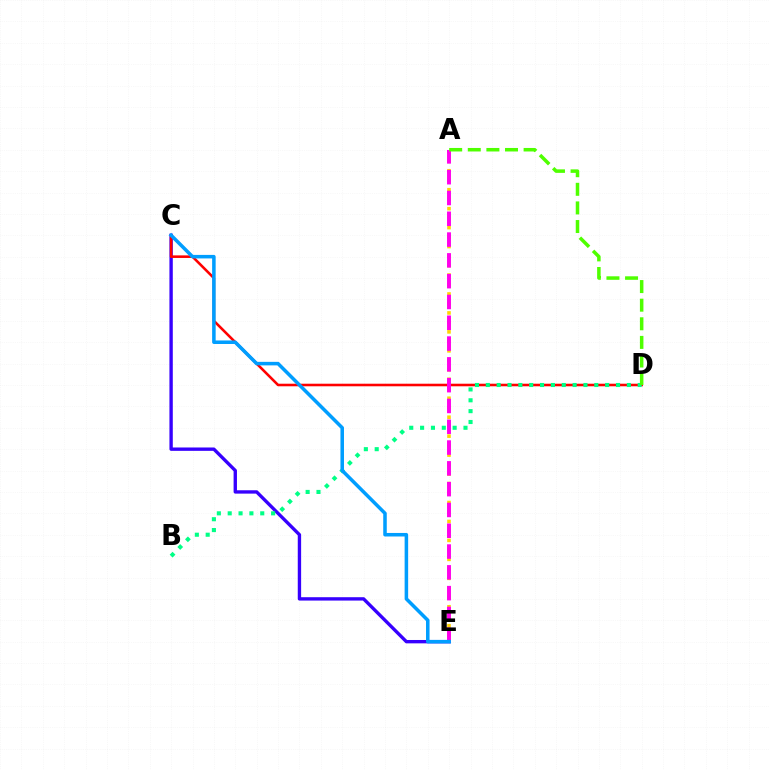{('C', 'E'): [{'color': '#3700ff', 'line_style': 'solid', 'thickness': 2.42}, {'color': '#009eff', 'line_style': 'solid', 'thickness': 2.54}], ('C', 'D'): [{'color': '#ff0000', 'line_style': 'solid', 'thickness': 1.85}], ('B', 'D'): [{'color': '#00ff86', 'line_style': 'dotted', 'thickness': 2.95}], ('A', 'E'): [{'color': '#ffd500', 'line_style': 'dotted', 'thickness': 2.58}, {'color': '#ff00ed', 'line_style': 'dashed', 'thickness': 2.83}], ('A', 'D'): [{'color': '#4fff00', 'line_style': 'dashed', 'thickness': 2.53}]}